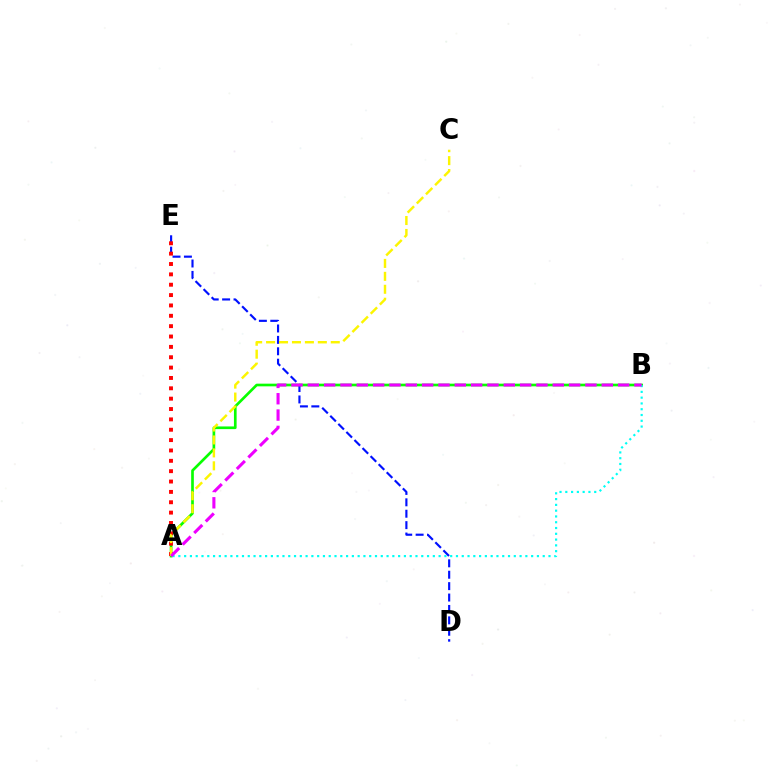{('A', 'B'): [{'color': '#08ff00', 'line_style': 'solid', 'thickness': 1.93}, {'color': '#00fff6', 'line_style': 'dotted', 'thickness': 1.57}, {'color': '#ee00ff', 'line_style': 'dashed', 'thickness': 2.22}], ('D', 'E'): [{'color': '#0010ff', 'line_style': 'dashed', 'thickness': 1.55}], ('A', 'E'): [{'color': '#ff0000', 'line_style': 'dotted', 'thickness': 2.81}], ('A', 'C'): [{'color': '#fcf500', 'line_style': 'dashed', 'thickness': 1.76}]}